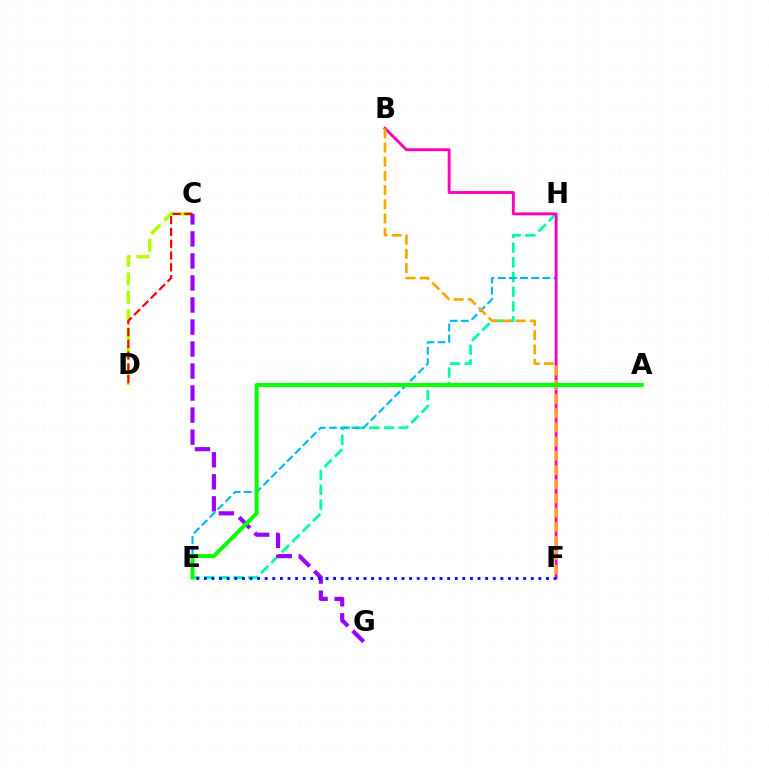{('E', 'H'): [{'color': '#00ff9d', 'line_style': 'dashed', 'thickness': 2.0}, {'color': '#00b5ff', 'line_style': 'dashed', 'thickness': 1.52}], ('C', 'D'): [{'color': '#b3ff00', 'line_style': 'dashed', 'thickness': 2.5}, {'color': '#ff0000', 'line_style': 'dashed', 'thickness': 1.6}], ('C', 'G'): [{'color': '#9b00ff', 'line_style': 'dashed', 'thickness': 2.99}], ('B', 'F'): [{'color': '#ff00bd', 'line_style': 'solid', 'thickness': 2.08}, {'color': '#ffa500', 'line_style': 'dashed', 'thickness': 1.93}], ('E', 'F'): [{'color': '#0010ff', 'line_style': 'dotted', 'thickness': 2.07}], ('A', 'E'): [{'color': '#08ff00', 'line_style': 'solid', 'thickness': 2.9}]}